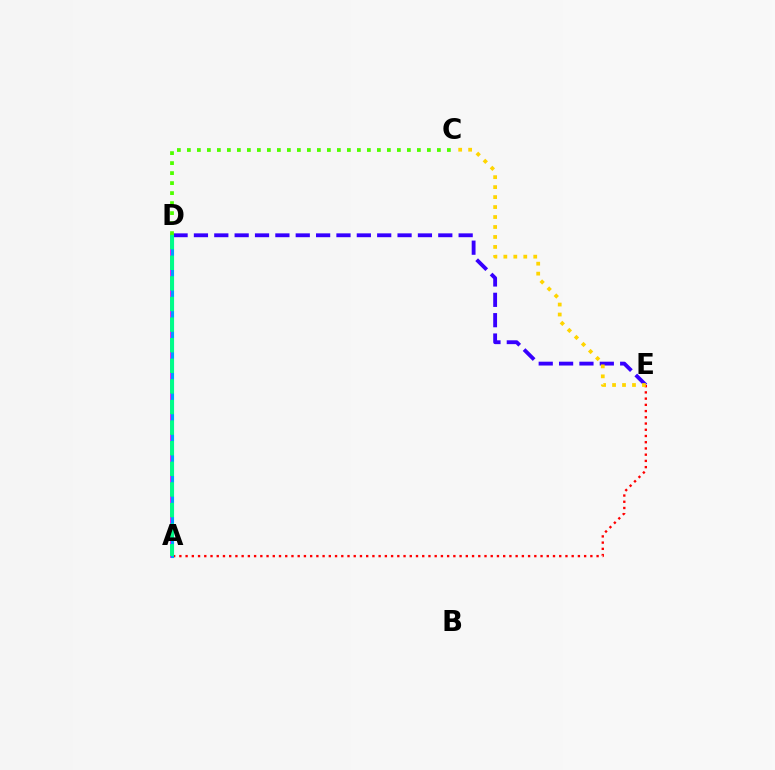{('D', 'E'): [{'color': '#3700ff', 'line_style': 'dashed', 'thickness': 2.77}], ('A', 'D'): [{'color': '#ff00ed', 'line_style': 'solid', 'thickness': 2.75}, {'color': '#009eff', 'line_style': 'solid', 'thickness': 2.25}, {'color': '#00ff86', 'line_style': 'dashed', 'thickness': 2.8}], ('A', 'E'): [{'color': '#ff0000', 'line_style': 'dotted', 'thickness': 1.69}], ('C', 'E'): [{'color': '#ffd500', 'line_style': 'dotted', 'thickness': 2.71}], ('C', 'D'): [{'color': '#4fff00', 'line_style': 'dotted', 'thickness': 2.72}]}